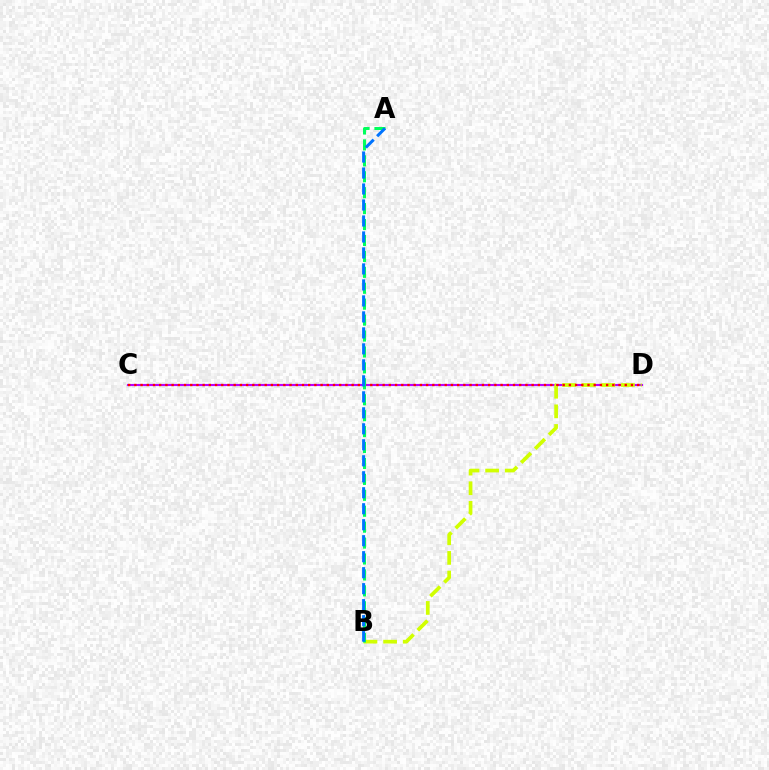{('C', 'D'): [{'color': '#b900ff', 'line_style': 'solid', 'thickness': 1.54}, {'color': '#ff0000', 'line_style': 'dotted', 'thickness': 1.69}], ('B', 'D'): [{'color': '#d1ff00', 'line_style': 'dashed', 'thickness': 2.67}], ('A', 'B'): [{'color': '#00ff5c', 'line_style': 'dashed', 'thickness': 2.16}, {'color': '#0074ff', 'line_style': 'dashed', 'thickness': 2.17}]}